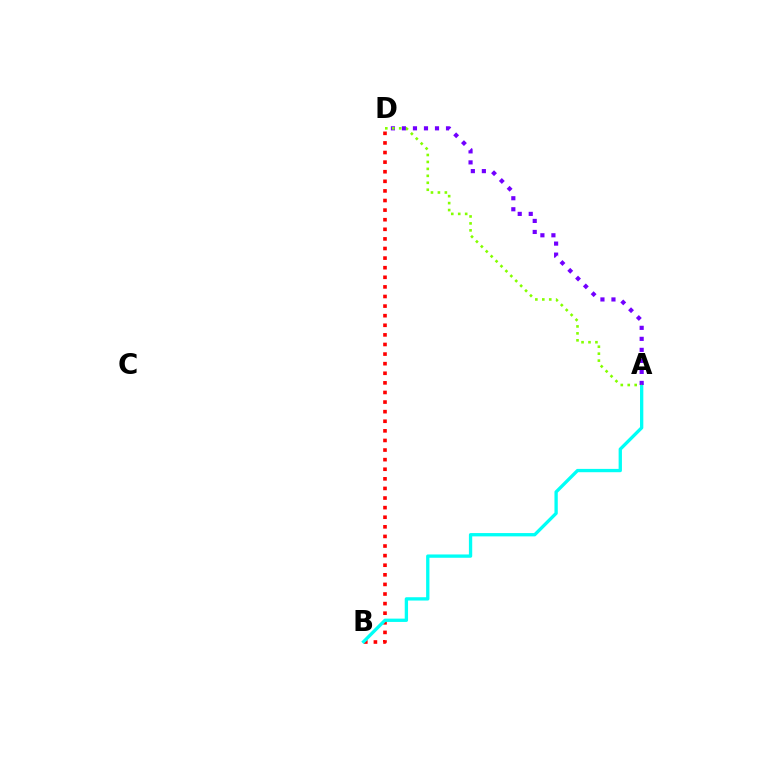{('B', 'D'): [{'color': '#ff0000', 'line_style': 'dotted', 'thickness': 2.61}], ('A', 'B'): [{'color': '#00fff6', 'line_style': 'solid', 'thickness': 2.39}], ('A', 'D'): [{'color': '#7200ff', 'line_style': 'dotted', 'thickness': 2.99}, {'color': '#84ff00', 'line_style': 'dotted', 'thickness': 1.89}]}